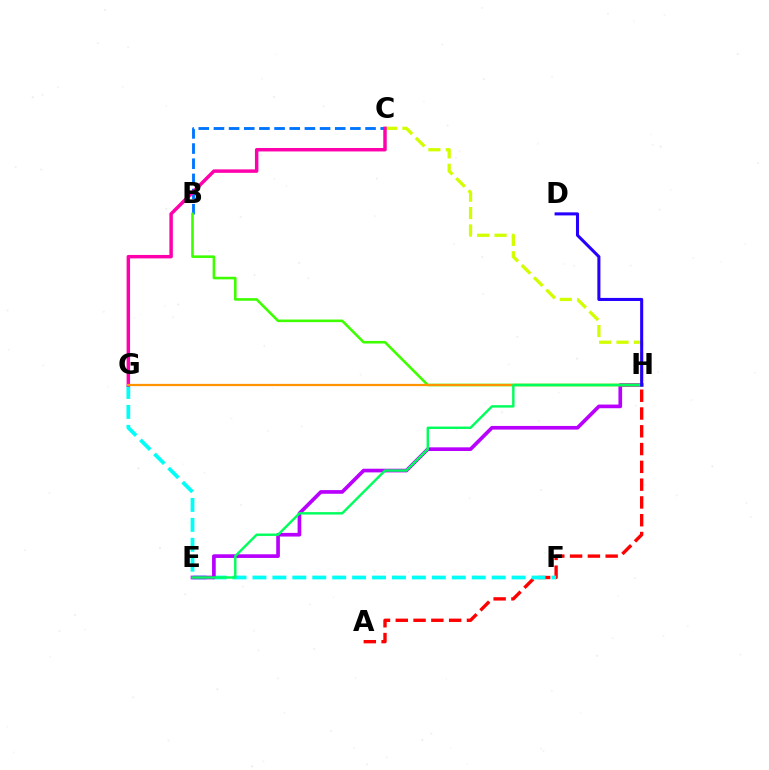{('B', 'C'): [{'color': '#0074ff', 'line_style': 'dashed', 'thickness': 2.06}], ('C', 'H'): [{'color': '#d1ff00', 'line_style': 'dashed', 'thickness': 2.36}], ('A', 'H'): [{'color': '#ff0000', 'line_style': 'dashed', 'thickness': 2.42}], ('F', 'G'): [{'color': '#00fff6', 'line_style': 'dashed', 'thickness': 2.71}], ('C', 'G'): [{'color': '#ff00ac', 'line_style': 'solid', 'thickness': 2.49}], ('E', 'H'): [{'color': '#b900ff', 'line_style': 'solid', 'thickness': 2.64}, {'color': '#00ff5c', 'line_style': 'solid', 'thickness': 1.74}], ('B', 'H'): [{'color': '#3dff00', 'line_style': 'solid', 'thickness': 1.86}], ('G', 'H'): [{'color': '#ff9400', 'line_style': 'solid', 'thickness': 1.6}], ('D', 'H'): [{'color': '#2500ff', 'line_style': 'solid', 'thickness': 2.2}]}